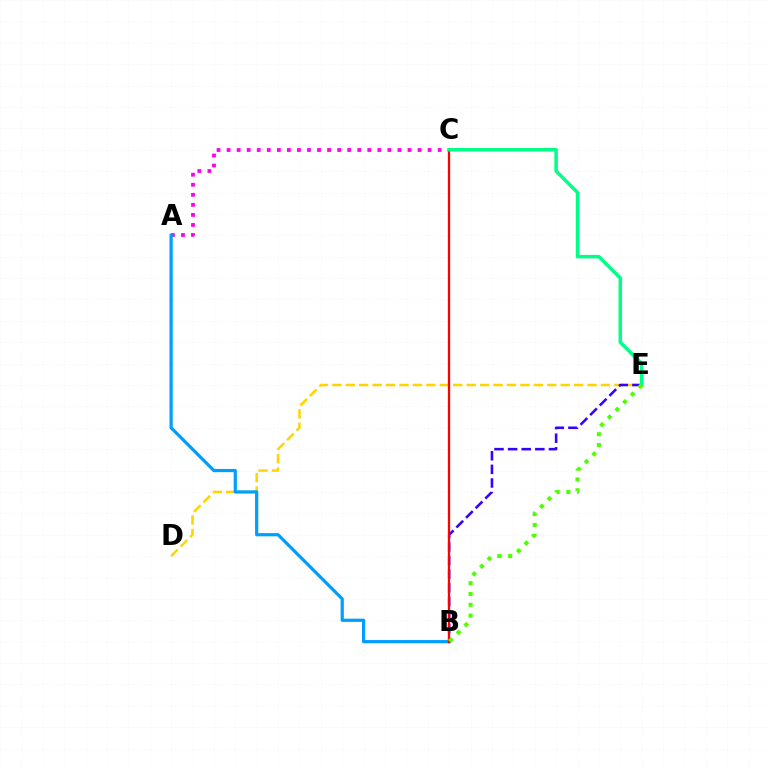{('D', 'E'): [{'color': '#ffd500', 'line_style': 'dashed', 'thickness': 1.82}], ('A', 'C'): [{'color': '#ff00ed', 'line_style': 'dotted', 'thickness': 2.73}], ('B', 'E'): [{'color': '#3700ff', 'line_style': 'dashed', 'thickness': 1.85}, {'color': '#4fff00', 'line_style': 'dotted', 'thickness': 2.94}], ('A', 'B'): [{'color': '#009eff', 'line_style': 'solid', 'thickness': 2.32}], ('B', 'C'): [{'color': '#ff0000', 'line_style': 'solid', 'thickness': 1.66}], ('C', 'E'): [{'color': '#00ff86', 'line_style': 'solid', 'thickness': 2.5}]}